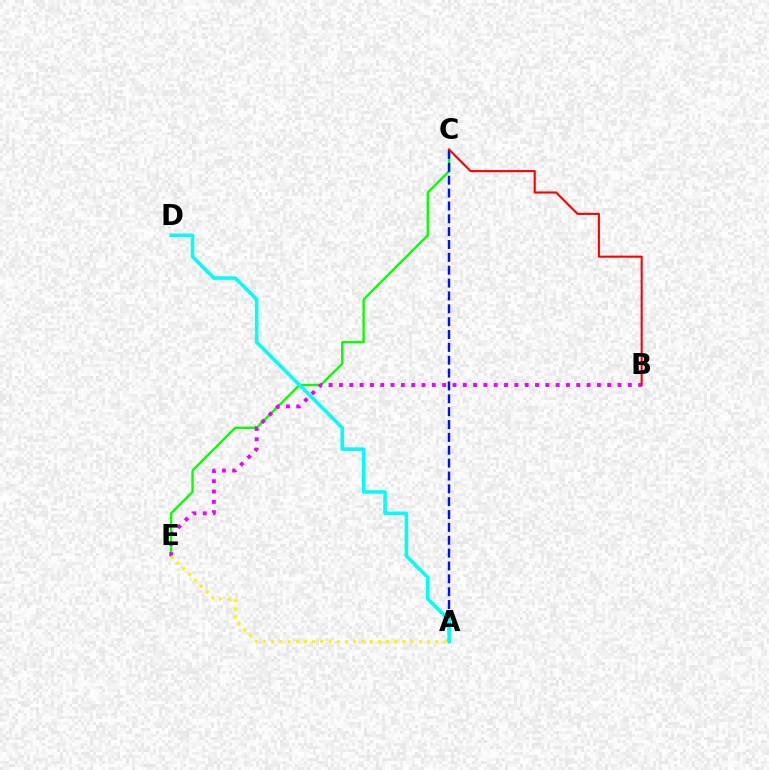{('C', 'E'): [{'color': '#08ff00', 'line_style': 'solid', 'thickness': 1.69}], ('A', 'C'): [{'color': '#0010ff', 'line_style': 'dashed', 'thickness': 1.75}], ('B', 'E'): [{'color': '#ee00ff', 'line_style': 'dotted', 'thickness': 2.8}], ('B', 'C'): [{'color': '#ff0000', 'line_style': 'solid', 'thickness': 1.52}], ('A', 'D'): [{'color': '#00fff6', 'line_style': 'solid', 'thickness': 2.55}], ('A', 'E'): [{'color': '#fcf500', 'line_style': 'dotted', 'thickness': 2.23}]}